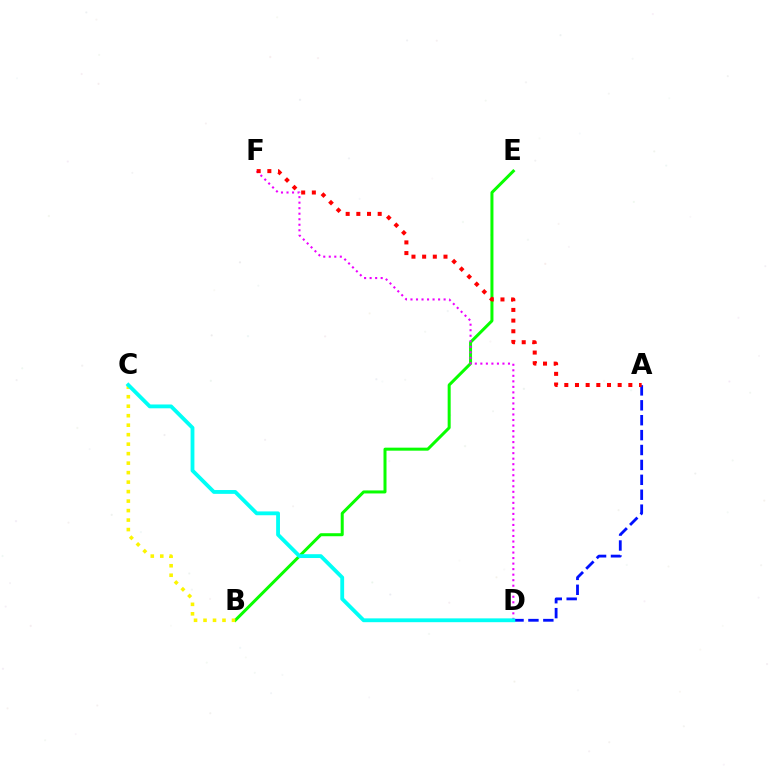{('A', 'D'): [{'color': '#0010ff', 'line_style': 'dashed', 'thickness': 2.03}], ('B', 'E'): [{'color': '#08ff00', 'line_style': 'solid', 'thickness': 2.17}], ('B', 'C'): [{'color': '#fcf500', 'line_style': 'dotted', 'thickness': 2.58}], ('D', 'F'): [{'color': '#ee00ff', 'line_style': 'dotted', 'thickness': 1.5}], ('A', 'F'): [{'color': '#ff0000', 'line_style': 'dotted', 'thickness': 2.9}], ('C', 'D'): [{'color': '#00fff6', 'line_style': 'solid', 'thickness': 2.75}]}